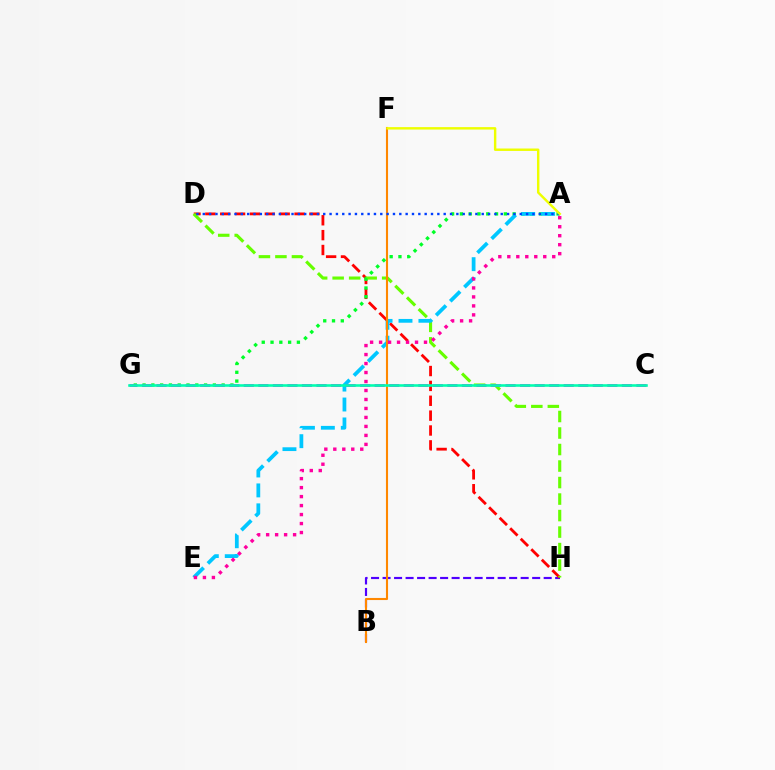{('B', 'H'): [{'color': '#4f00ff', 'line_style': 'dashed', 'thickness': 1.56}], ('D', 'H'): [{'color': '#ff0000', 'line_style': 'dashed', 'thickness': 2.02}, {'color': '#66ff00', 'line_style': 'dashed', 'thickness': 2.24}], ('A', 'G'): [{'color': '#00ff27', 'line_style': 'dotted', 'thickness': 2.39}], ('A', 'E'): [{'color': '#00c7ff', 'line_style': 'dashed', 'thickness': 2.71}, {'color': '#ff00a0', 'line_style': 'dotted', 'thickness': 2.44}], ('C', 'G'): [{'color': '#d600ff', 'line_style': 'dashed', 'thickness': 1.98}, {'color': '#00ffaf', 'line_style': 'solid', 'thickness': 1.86}], ('B', 'F'): [{'color': '#ff8800', 'line_style': 'solid', 'thickness': 1.51}], ('A', 'D'): [{'color': '#003fff', 'line_style': 'dotted', 'thickness': 1.72}], ('A', 'F'): [{'color': '#eeff00', 'line_style': 'solid', 'thickness': 1.75}]}